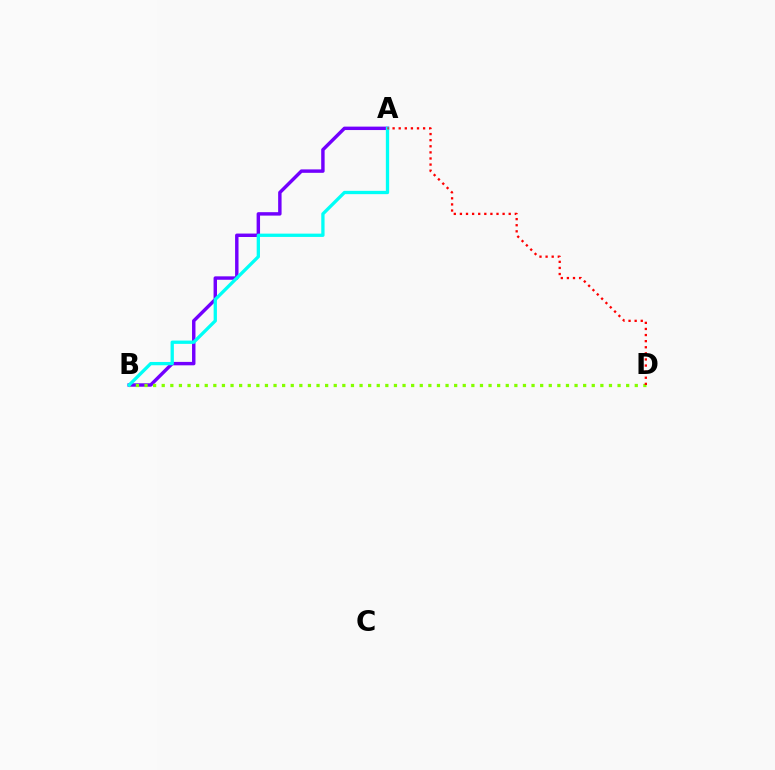{('A', 'B'): [{'color': '#7200ff', 'line_style': 'solid', 'thickness': 2.47}, {'color': '#00fff6', 'line_style': 'solid', 'thickness': 2.37}], ('B', 'D'): [{'color': '#84ff00', 'line_style': 'dotted', 'thickness': 2.34}], ('A', 'D'): [{'color': '#ff0000', 'line_style': 'dotted', 'thickness': 1.66}]}